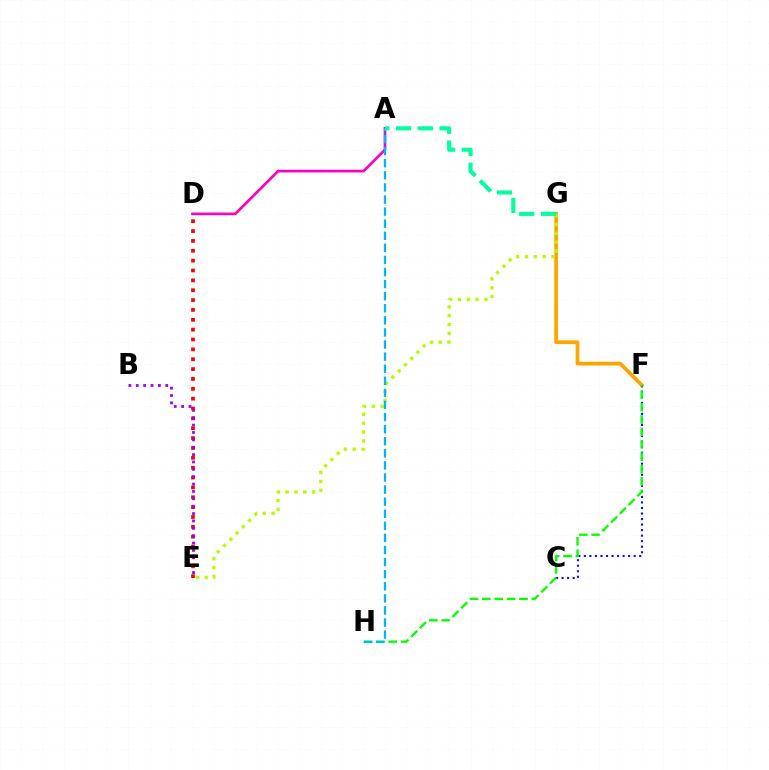{('F', 'G'): [{'color': '#ffa500', 'line_style': 'solid', 'thickness': 2.69}], ('C', 'F'): [{'color': '#0010ff', 'line_style': 'dotted', 'thickness': 1.5}], ('E', 'G'): [{'color': '#b3ff00', 'line_style': 'dotted', 'thickness': 2.4}], ('F', 'H'): [{'color': '#08ff00', 'line_style': 'dashed', 'thickness': 1.68}], ('A', 'D'): [{'color': '#ff00bd', 'line_style': 'solid', 'thickness': 1.93}], ('D', 'E'): [{'color': '#ff0000', 'line_style': 'dotted', 'thickness': 2.68}], ('A', 'H'): [{'color': '#00b5ff', 'line_style': 'dashed', 'thickness': 1.64}], ('B', 'E'): [{'color': '#9b00ff', 'line_style': 'dotted', 'thickness': 2.0}], ('A', 'G'): [{'color': '#00ff9d', 'line_style': 'dashed', 'thickness': 2.96}]}